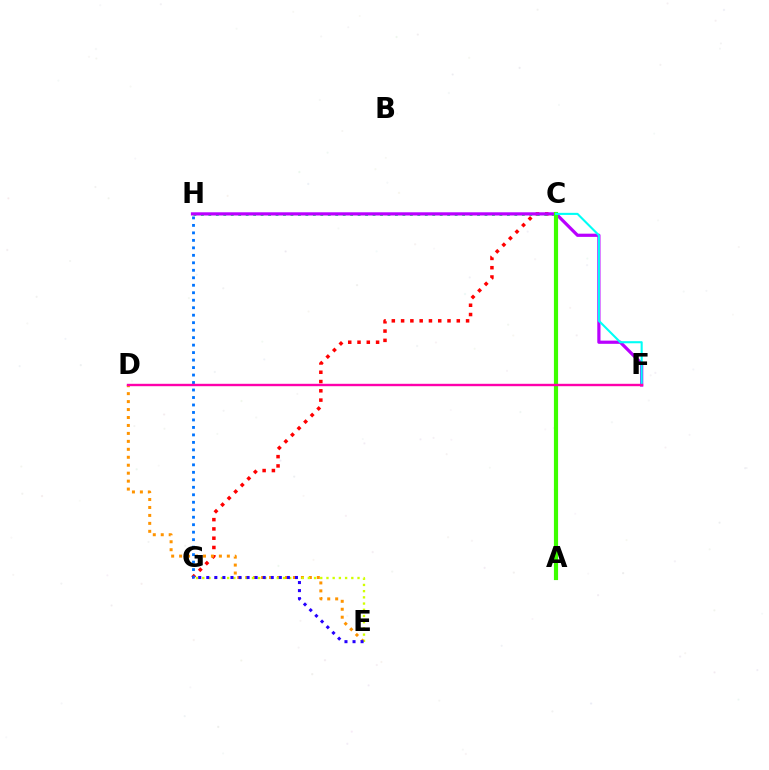{('C', 'G'): [{'color': '#ff0000', 'line_style': 'dotted', 'thickness': 2.52}], ('C', 'H'): [{'color': '#00ff5c', 'line_style': 'dotted', 'thickness': 2.03}], ('F', 'H'): [{'color': '#b900ff', 'line_style': 'solid', 'thickness': 2.31}], ('G', 'H'): [{'color': '#0074ff', 'line_style': 'dotted', 'thickness': 2.03}], ('A', 'C'): [{'color': '#3dff00', 'line_style': 'solid', 'thickness': 3.0}], ('D', 'E'): [{'color': '#ff9400', 'line_style': 'dotted', 'thickness': 2.16}], ('C', 'F'): [{'color': '#00fff6', 'line_style': 'solid', 'thickness': 1.51}], ('E', 'G'): [{'color': '#d1ff00', 'line_style': 'dotted', 'thickness': 1.69}, {'color': '#2500ff', 'line_style': 'dotted', 'thickness': 2.19}], ('D', 'F'): [{'color': '#ff00ac', 'line_style': 'solid', 'thickness': 1.73}]}